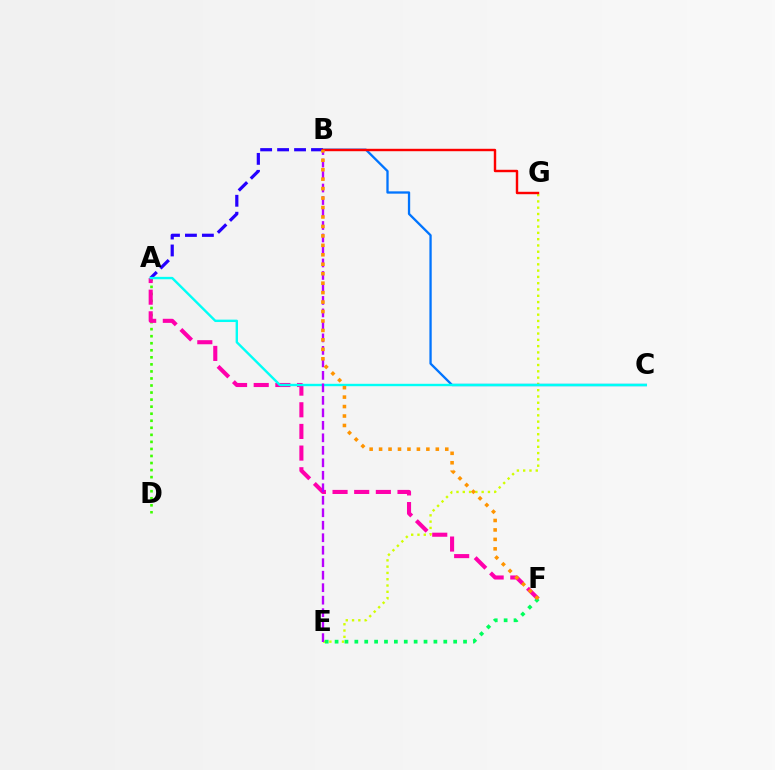{('E', 'G'): [{'color': '#d1ff00', 'line_style': 'dotted', 'thickness': 1.71}], ('B', 'C'): [{'color': '#0074ff', 'line_style': 'solid', 'thickness': 1.66}], ('A', 'D'): [{'color': '#3dff00', 'line_style': 'dotted', 'thickness': 1.91}], ('A', 'F'): [{'color': '#ff00ac', 'line_style': 'dashed', 'thickness': 2.94}], ('A', 'B'): [{'color': '#2500ff', 'line_style': 'dashed', 'thickness': 2.3}], ('B', 'G'): [{'color': '#ff0000', 'line_style': 'solid', 'thickness': 1.74}], ('A', 'C'): [{'color': '#00fff6', 'line_style': 'solid', 'thickness': 1.72}], ('B', 'E'): [{'color': '#b900ff', 'line_style': 'dashed', 'thickness': 1.7}], ('E', 'F'): [{'color': '#00ff5c', 'line_style': 'dotted', 'thickness': 2.68}], ('B', 'F'): [{'color': '#ff9400', 'line_style': 'dotted', 'thickness': 2.57}]}